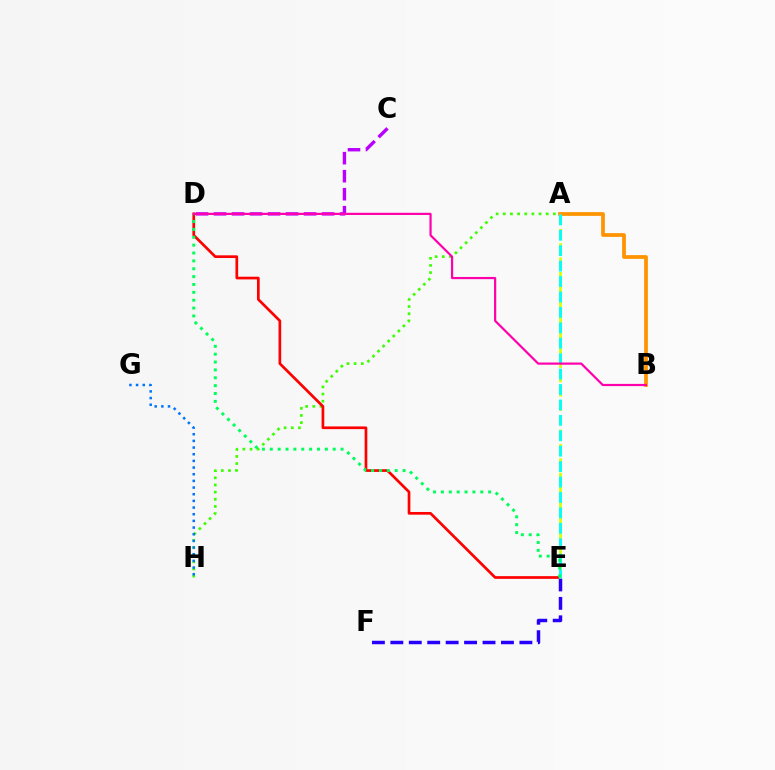{('A', 'H'): [{'color': '#3dff00', 'line_style': 'dotted', 'thickness': 1.94}], ('A', 'B'): [{'color': '#ff9400', 'line_style': 'solid', 'thickness': 2.7}], ('G', 'H'): [{'color': '#0074ff', 'line_style': 'dotted', 'thickness': 1.81}], ('D', 'E'): [{'color': '#ff0000', 'line_style': 'solid', 'thickness': 1.94}, {'color': '#00ff5c', 'line_style': 'dotted', 'thickness': 2.14}], ('C', 'D'): [{'color': '#b900ff', 'line_style': 'dashed', 'thickness': 2.45}], ('E', 'F'): [{'color': '#2500ff', 'line_style': 'dashed', 'thickness': 2.5}], ('A', 'E'): [{'color': '#d1ff00', 'line_style': 'dashed', 'thickness': 1.95}, {'color': '#00fff6', 'line_style': 'dashed', 'thickness': 2.09}], ('B', 'D'): [{'color': '#ff00ac', 'line_style': 'solid', 'thickness': 1.58}]}